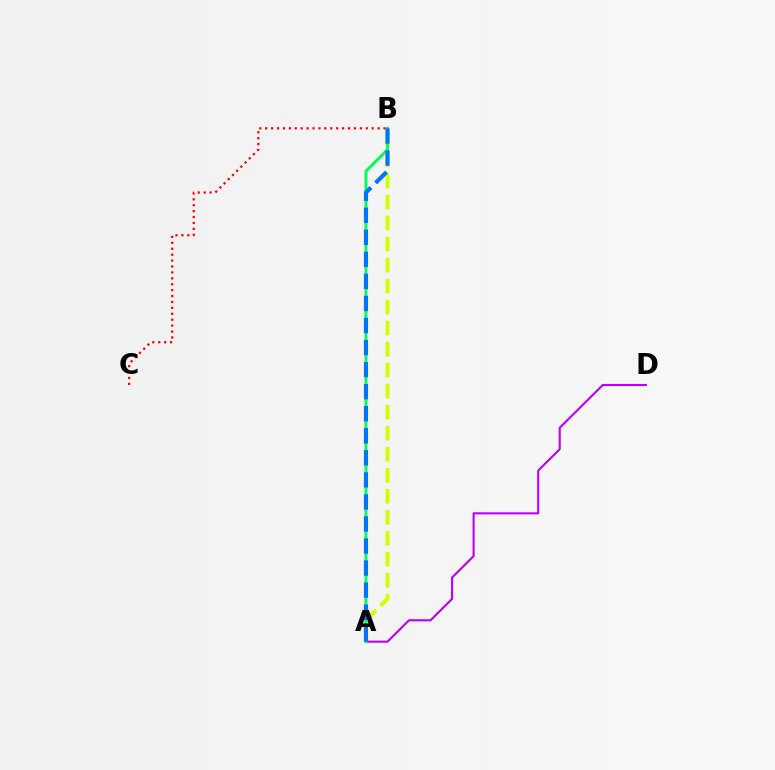{('A', 'D'): [{'color': '#b900ff', 'line_style': 'solid', 'thickness': 1.51}], ('A', 'B'): [{'color': '#d1ff00', 'line_style': 'dashed', 'thickness': 2.85}, {'color': '#00ff5c', 'line_style': 'solid', 'thickness': 2.15}, {'color': '#0074ff', 'line_style': 'dashed', 'thickness': 3.0}], ('B', 'C'): [{'color': '#ff0000', 'line_style': 'dotted', 'thickness': 1.61}]}